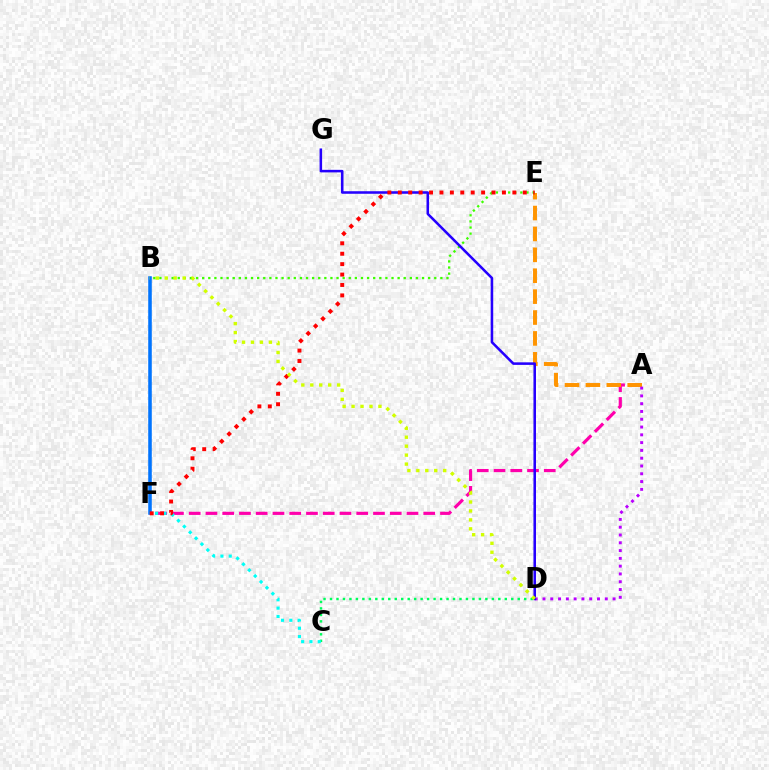{('A', 'F'): [{'color': '#ff00ac', 'line_style': 'dashed', 'thickness': 2.28}], ('C', 'D'): [{'color': '#00ff5c', 'line_style': 'dotted', 'thickness': 1.76}], ('B', 'F'): [{'color': '#0074ff', 'line_style': 'solid', 'thickness': 2.56}], ('A', 'E'): [{'color': '#ff9400', 'line_style': 'dashed', 'thickness': 2.84}], ('B', 'E'): [{'color': '#3dff00', 'line_style': 'dotted', 'thickness': 1.66}], ('C', 'F'): [{'color': '#00fff6', 'line_style': 'dotted', 'thickness': 2.26}], ('A', 'D'): [{'color': '#b900ff', 'line_style': 'dotted', 'thickness': 2.12}], ('D', 'G'): [{'color': '#2500ff', 'line_style': 'solid', 'thickness': 1.83}], ('E', 'F'): [{'color': '#ff0000', 'line_style': 'dotted', 'thickness': 2.83}], ('B', 'D'): [{'color': '#d1ff00', 'line_style': 'dotted', 'thickness': 2.43}]}